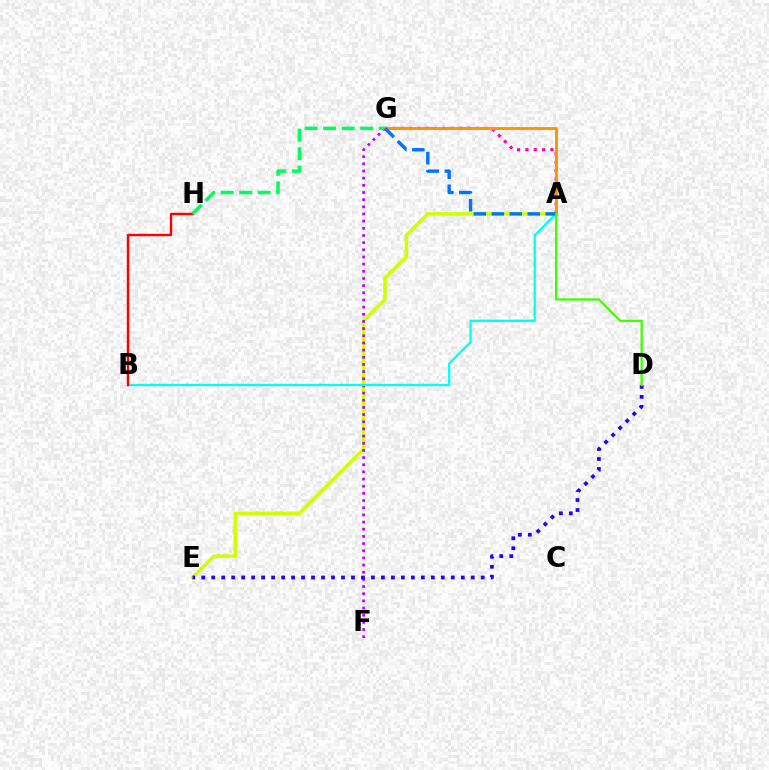{('A', 'E'): [{'color': '#d1ff00', 'line_style': 'solid', 'thickness': 2.5}], ('F', 'G'): [{'color': '#b900ff', 'line_style': 'dotted', 'thickness': 1.95}], ('A', 'B'): [{'color': '#00fff6', 'line_style': 'solid', 'thickness': 1.64}], ('B', 'H'): [{'color': '#ff0000', 'line_style': 'solid', 'thickness': 1.74}], ('G', 'H'): [{'color': '#00ff5c', 'line_style': 'dashed', 'thickness': 2.52}], ('A', 'G'): [{'color': '#ff00ac', 'line_style': 'dotted', 'thickness': 2.27}, {'color': '#ff9400', 'line_style': 'solid', 'thickness': 2.09}, {'color': '#0074ff', 'line_style': 'dashed', 'thickness': 2.44}], ('D', 'E'): [{'color': '#2500ff', 'line_style': 'dotted', 'thickness': 2.71}], ('A', 'D'): [{'color': '#3dff00', 'line_style': 'solid', 'thickness': 1.64}]}